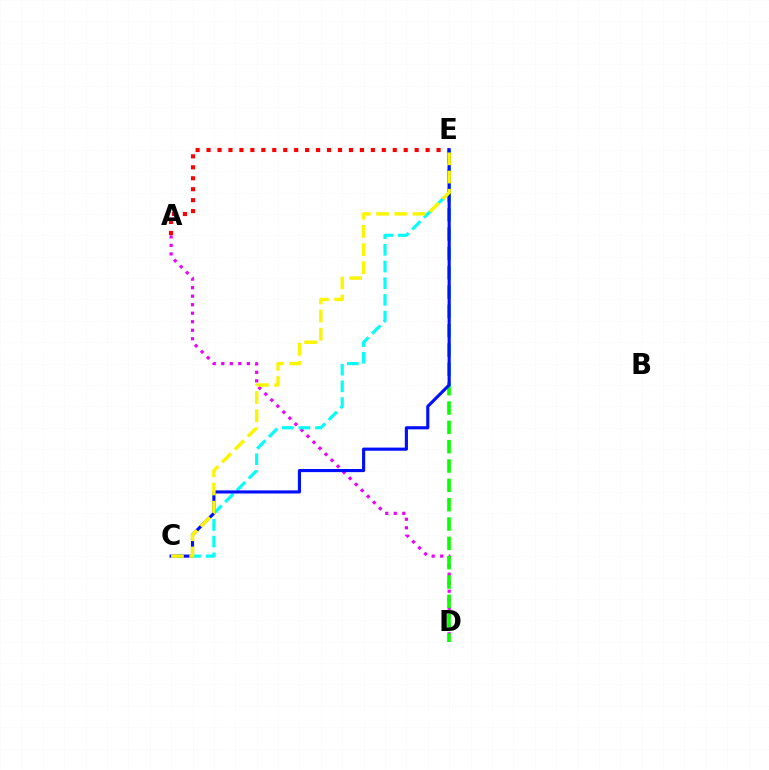{('A', 'D'): [{'color': '#ee00ff', 'line_style': 'dotted', 'thickness': 2.31}], ('C', 'E'): [{'color': '#00fff6', 'line_style': 'dashed', 'thickness': 2.27}, {'color': '#0010ff', 'line_style': 'solid', 'thickness': 2.26}, {'color': '#fcf500', 'line_style': 'dashed', 'thickness': 2.47}], ('D', 'E'): [{'color': '#08ff00', 'line_style': 'dashed', 'thickness': 2.63}], ('A', 'E'): [{'color': '#ff0000', 'line_style': 'dotted', 'thickness': 2.98}]}